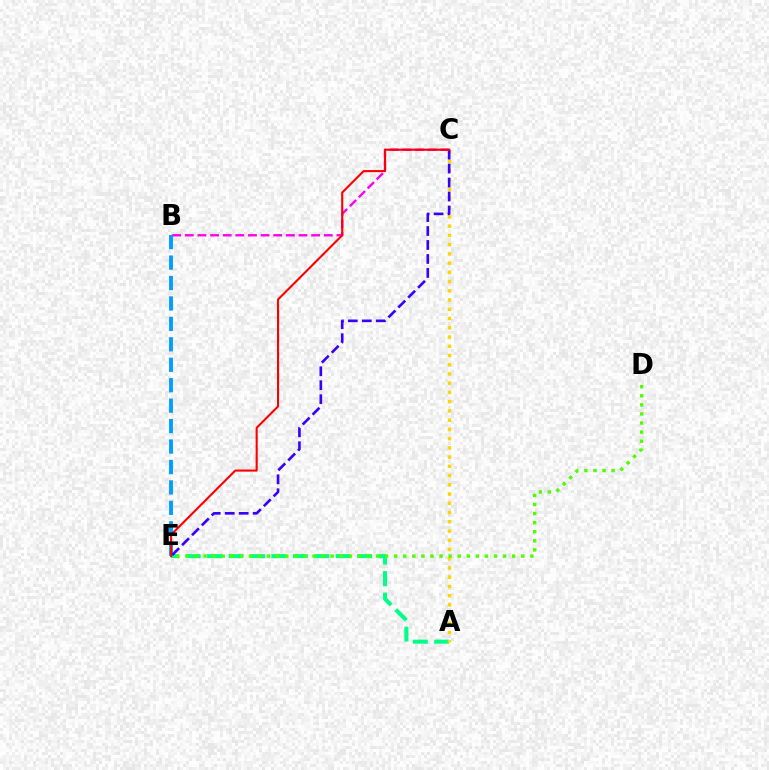{('A', 'E'): [{'color': '#00ff86', 'line_style': 'dashed', 'thickness': 2.91}], ('B', 'C'): [{'color': '#ff00ed', 'line_style': 'dashed', 'thickness': 1.72}], ('A', 'C'): [{'color': '#ffd500', 'line_style': 'dotted', 'thickness': 2.51}], ('B', 'E'): [{'color': '#009eff', 'line_style': 'dashed', 'thickness': 2.78}], ('D', 'E'): [{'color': '#4fff00', 'line_style': 'dotted', 'thickness': 2.47}], ('C', 'E'): [{'color': '#3700ff', 'line_style': 'dashed', 'thickness': 1.9}, {'color': '#ff0000', 'line_style': 'solid', 'thickness': 1.51}]}